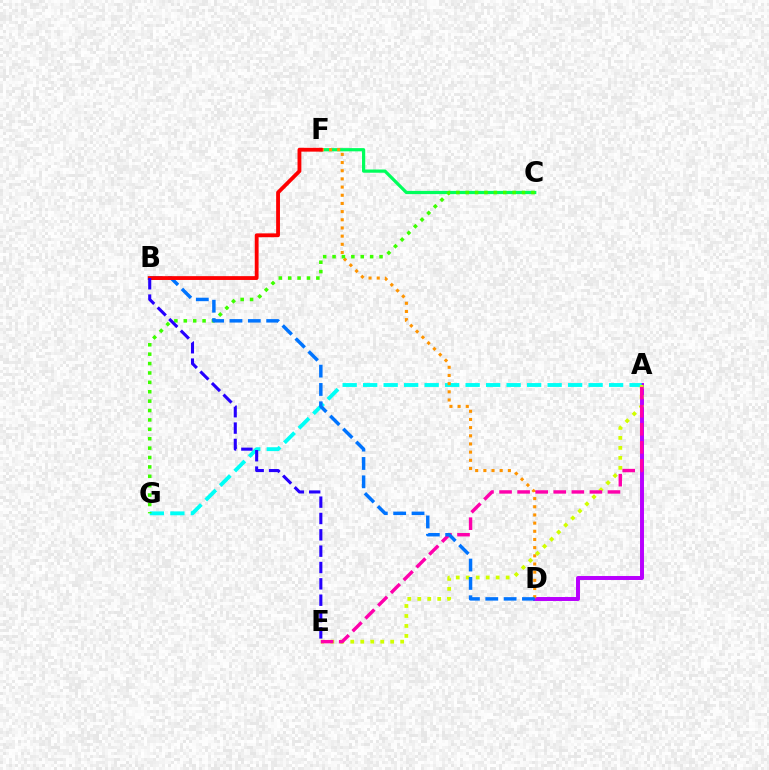{('A', 'D'): [{'color': '#b900ff', 'line_style': 'solid', 'thickness': 2.85}], ('C', 'F'): [{'color': '#00ff5c', 'line_style': 'solid', 'thickness': 2.32}], ('A', 'G'): [{'color': '#00fff6', 'line_style': 'dashed', 'thickness': 2.78}], ('D', 'F'): [{'color': '#ff9400', 'line_style': 'dotted', 'thickness': 2.22}], ('C', 'G'): [{'color': '#3dff00', 'line_style': 'dotted', 'thickness': 2.55}], ('A', 'E'): [{'color': '#d1ff00', 'line_style': 'dotted', 'thickness': 2.71}, {'color': '#ff00ac', 'line_style': 'dashed', 'thickness': 2.45}], ('B', 'D'): [{'color': '#0074ff', 'line_style': 'dashed', 'thickness': 2.49}], ('B', 'F'): [{'color': '#ff0000', 'line_style': 'solid', 'thickness': 2.75}], ('B', 'E'): [{'color': '#2500ff', 'line_style': 'dashed', 'thickness': 2.22}]}